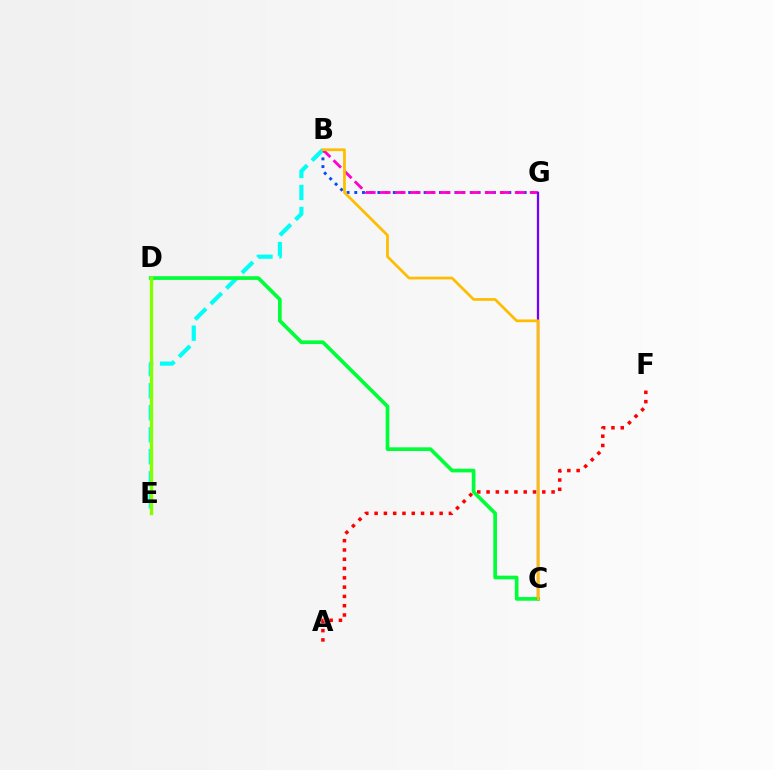{('B', 'G'): [{'color': '#004bff', 'line_style': 'dotted', 'thickness': 2.09}, {'color': '#ff00cf', 'line_style': 'dashed', 'thickness': 2.03}], ('B', 'E'): [{'color': '#00fff6', 'line_style': 'dashed', 'thickness': 2.99}], ('A', 'F'): [{'color': '#ff0000', 'line_style': 'dotted', 'thickness': 2.52}], ('C', 'D'): [{'color': '#00ff39', 'line_style': 'solid', 'thickness': 2.65}], ('C', 'G'): [{'color': '#7200ff', 'line_style': 'solid', 'thickness': 1.63}], ('D', 'E'): [{'color': '#84ff00', 'line_style': 'solid', 'thickness': 2.42}], ('B', 'C'): [{'color': '#ffbd00', 'line_style': 'solid', 'thickness': 1.97}]}